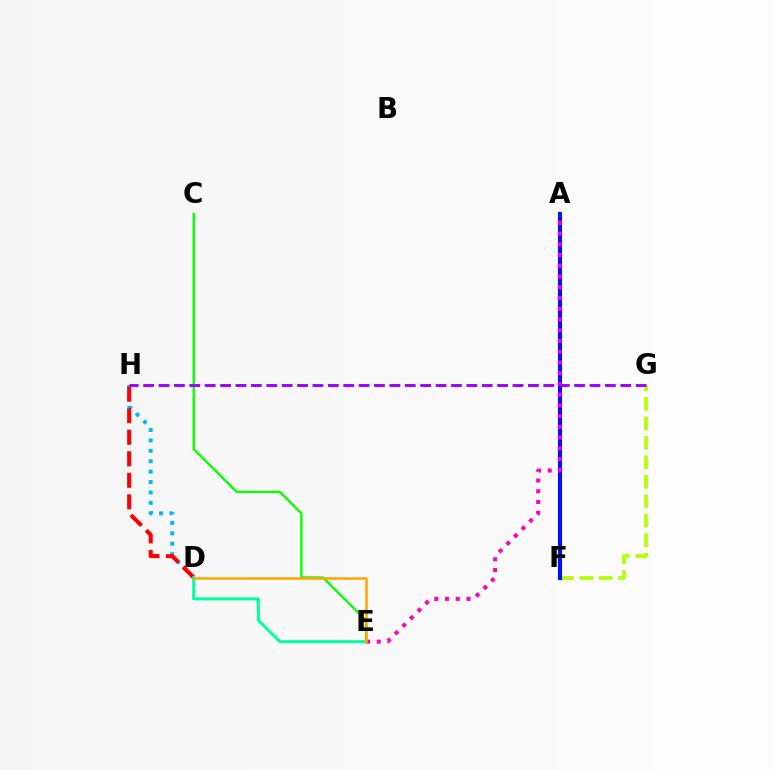{('F', 'G'): [{'color': '#b3ff00', 'line_style': 'dashed', 'thickness': 2.65}], ('D', 'H'): [{'color': '#00b5ff', 'line_style': 'dotted', 'thickness': 2.83}, {'color': '#ff0000', 'line_style': 'dashed', 'thickness': 2.92}], ('C', 'E'): [{'color': '#08ff00', 'line_style': 'solid', 'thickness': 1.7}], ('D', 'E'): [{'color': '#00ff9d', 'line_style': 'solid', 'thickness': 2.15}, {'color': '#ffa500', 'line_style': 'solid', 'thickness': 1.8}], ('A', 'F'): [{'color': '#0010ff', 'line_style': 'solid', 'thickness': 2.94}], ('A', 'E'): [{'color': '#ff00bd', 'line_style': 'dotted', 'thickness': 2.92}], ('G', 'H'): [{'color': '#9b00ff', 'line_style': 'dashed', 'thickness': 2.09}]}